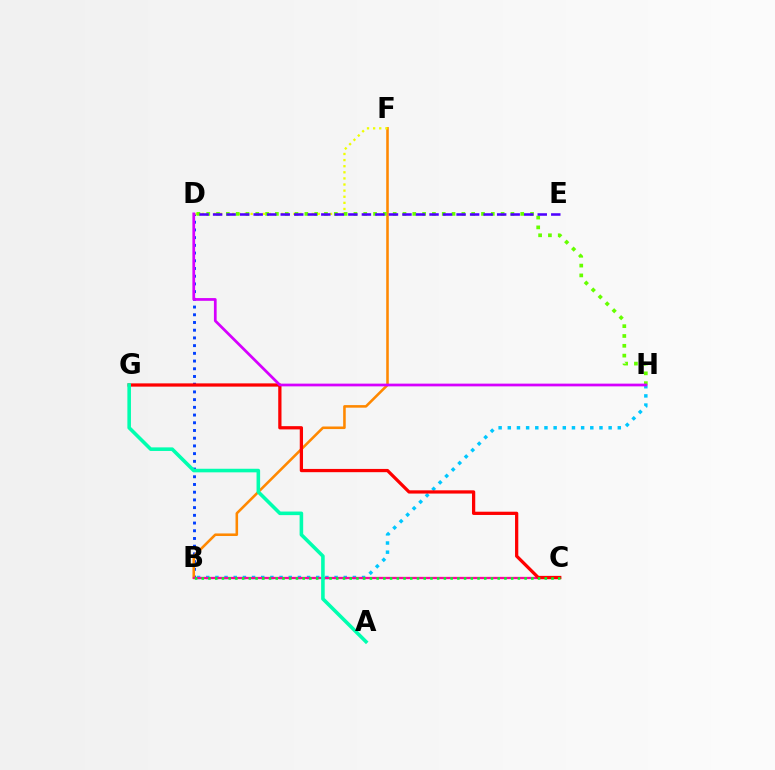{('B', 'D'): [{'color': '#003fff', 'line_style': 'dotted', 'thickness': 2.1}], ('B', 'H'): [{'color': '#00c7ff', 'line_style': 'dotted', 'thickness': 2.49}], ('B', 'F'): [{'color': '#ff8800', 'line_style': 'solid', 'thickness': 1.85}], ('D', 'F'): [{'color': '#eeff00', 'line_style': 'dotted', 'thickness': 1.66}], ('B', 'C'): [{'color': '#ff00a0', 'line_style': 'solid', 'thickness': 1.65}, {'color': '#00ff27', 'line_style': 'dotted', 'thickness': 1.83}], ('C', 'G'): [{'color': '#ff0000', 'line_style': 'solid', 'thickness': 2.34}], ('D', 'H'): [{'color': '#66ff00', 'line_style': 'dotted', 'thickness': 2.67}, {'color': '#d600ff', 'line_style': 'solid', 'thickness': 1.97}], ('D', 'E'): [{'color': '#4f00ff', 'line_style': 'dashed', 'thickness': 1.84}], ('A', 'G'): [{'color': '#00ffaf', 'line_style': 'solid', 'thickness': 2.58}]}